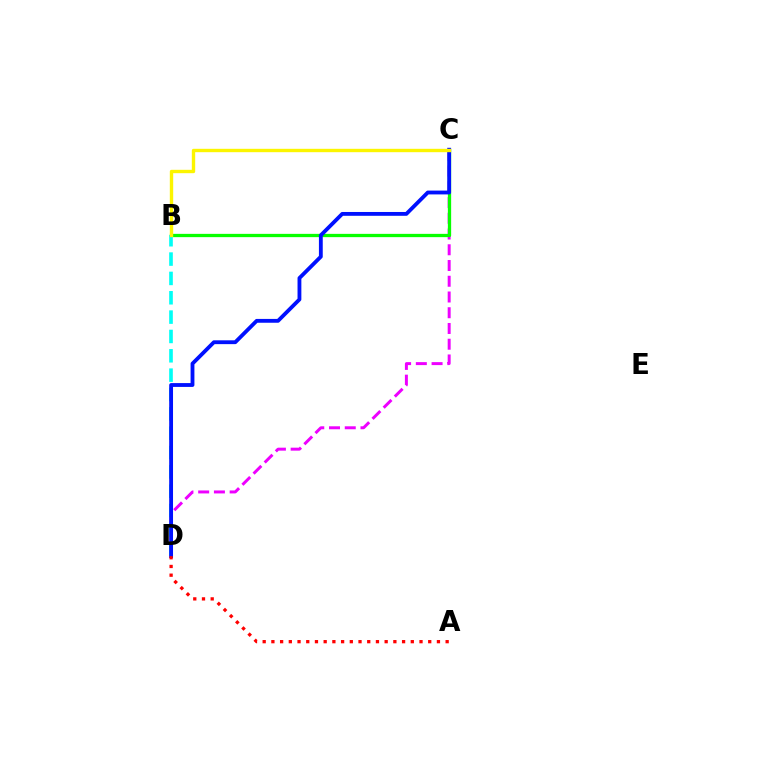{('C', 'D'): [{'color': '#ee00ff', 'line_style': 'dashed', 'thickness': 2.14}, {'color': '#0010ff', 'line_style': 'solid', 'thickness': 2.76}], ('B', 'C'): [{'color': '#08ff00', 'line_style': 'solid', 'thickness': 2.37}, {'color': '#fcf500', 'line_style': 'solid', 'thickness': 2.43}], ('B', 'D'): [{'color': '#00fff6', 'line_style': 'dashed', 'thickness': 2.63}], ('A', 'D'): [{'color': '#ff0000', 'line_style': 'dotted', 'thickness': 2.37}]}